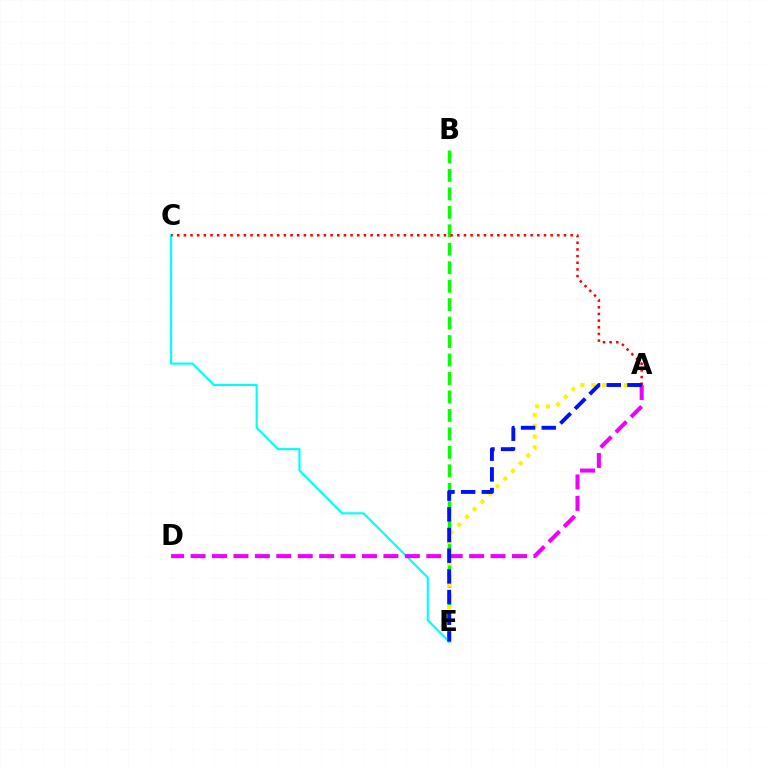{('B', 'E'): [{'color': '#08ff00', 'line_style': 'dashed', 'thickness': 2.51}], ('C', 'E'): [{'color': '#00fff6', 'line_style': 'solid', 'thickness': 1.54}], ('A', 'C'): [{'color': '#ff0000', 'line_style': 'dotted', 'thickness': 1.81}], ('A', 'E'): [{'color': '#fcf500', 'line_style': 'dotted', 'thickness': 2.95}, {'color': '#0010ff', 'line_style': 'dashed', 'thickness': 2.81}], ('A', 'D'): [{'color': '#ee00ff', 'line_style': 'dashed', 'thickness': 2.91}]}